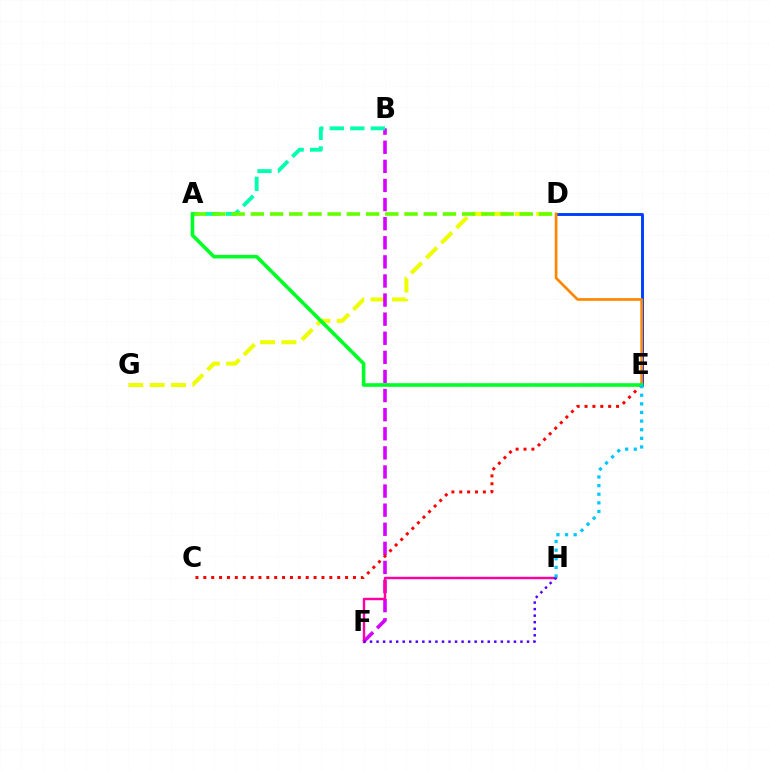{('D', 'G'): [{'color': '#eeff00', 'line_style': 'dashed', 'thickness': 2.9}], ('B', 'F'): [{'color': '#d600ff', 'line_style': 'dashed', 'thickness': 2.59}], ('D', 'E'): [{'color': '#003fff', 'line_style': 'solid', 'thickness': 2.1}, {'color': '#ff8800', 'line_style': 'solid', 'thickness': 1.96}], ('A', 'B'): [{'color': '#00ffaf', 'line_style': 'dashed', 'thickness': 2.79}], ('C', 'E'): [{'color': '#ff0000', 'line_style': 'dotted', 'thickness': 2.14}], ('F', 'H'): [{'color': '#ff00a0', 'line_style': 'solid', 'thickness': 1.75}, {'color': '#4f00ff', 'line_style': 'dotted', 'thickness': 1.78}], ('A', 'D'): [{'color': '#66ff00', 'line_style': 'dashed', 'thickness': 2.61}], ('A', 'E'): [{'color': '#00ff27', 'line_style': 'solid', 'thickness': 2.6}], ('E', 'H'): [{'color': '#00c7ff', 'line_style': 'dotted', 'thickness': 2.34}]}